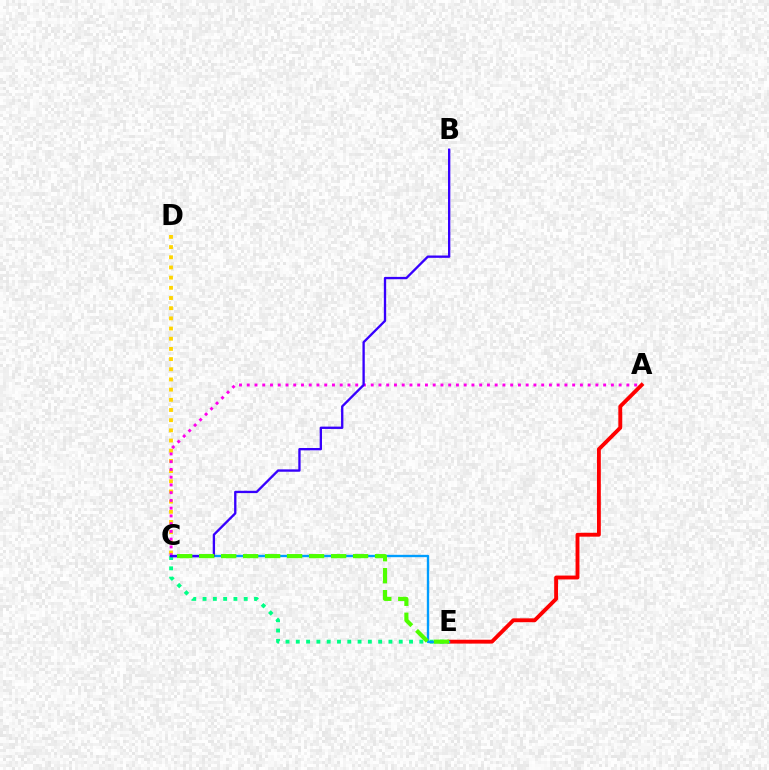{('C', 'E'): [{'color': '#00ff86', 'line_style': 'dotted', 'thickness': 2.8}, {'color': '#009eff', 'line_style': 'solid', 'thickness': 1.7}, {'color': '#4fff00', 'line_style': 'dashed', 'thickness': 2.99}], ('A', 'E'): [{'color': '#ff0000', 'line_style': 'solid', 'thickness': 2.79}], ('C', 'D'): [{'color': '#ffd500', 'line_style': 'dotted', 'thickness': 2.77}], ('A', 'C'): [{'color': '#ff00ed', 'line_style': 'dotted', 'thickness': 2.11}], ('B', 'C'): [{'color': '#3700ff', 'line_style': 'solid', 'thickness': 1.68}]}